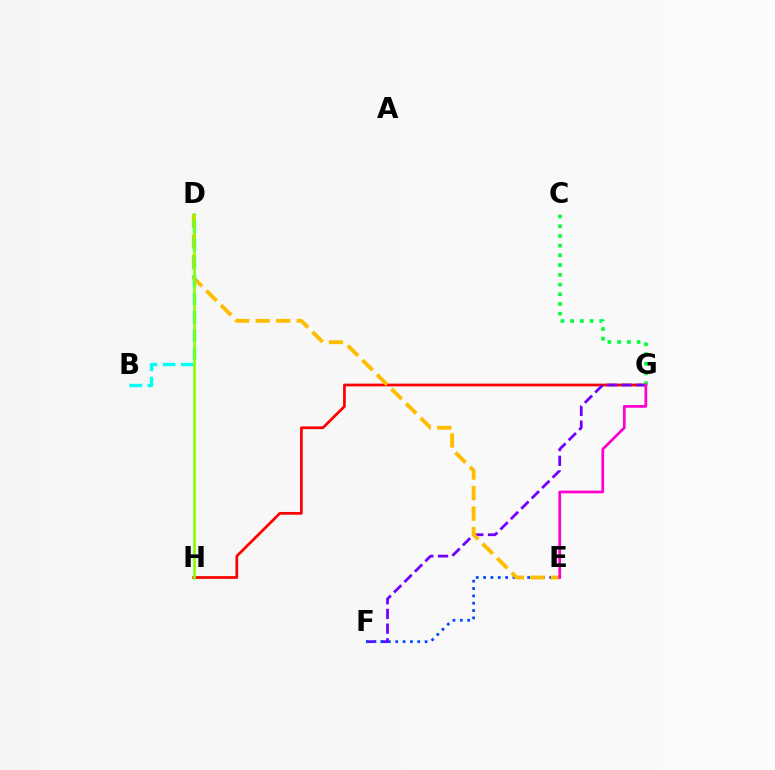{('G', 'H'): [{'color': '#ff0000', 'line_style': 'solid', 'thickness': 1.97}], ('F', 'G'): [{'color': '#7200ff', 'line_style': 'dashed', 'thickness': 2.0}], ('E', 'F'): [{'color': '#004bff', 'line_style': 'dotted', 'thickness': 1.99}], ('D', 'E'): [{'color': '#ffbd00', 'line_style': 'dashed', 'thickness': 2.79}], ('B', 'D'): [{'color': '#00fff6', 'line_style': 'dashed', 'thickness': 2.46}], ('C', 'G'): [{'color': '#00ff39', 'line_style': 'dotted', 'thickness': 2.64}], ('D', 'H'): [{'color': '#84ff00', 'line_style': 'solid', 'thickness': 1.85}], ('E', 'G'): [{'color': '#ff00cf', 'line_style': 'solid', 'thickness': 1.97}]}